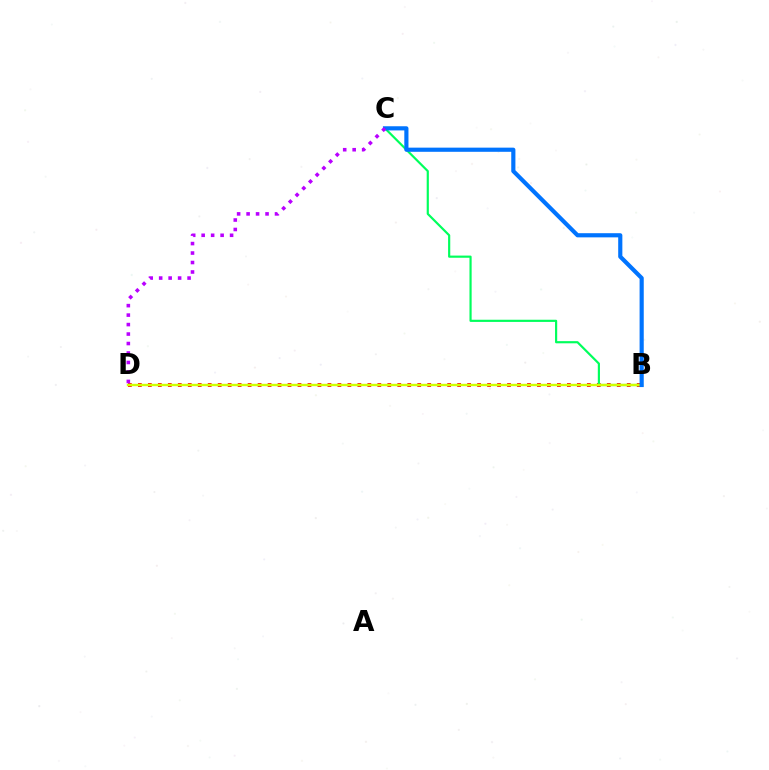{('B', 'D'): [{'color': '#ff0000', 'line_style': 'dotted', 'thickness': 2.71}, {'color': '#d1ff00', 'line_style': 'solid', 'thickness': 1.71}], ('B', 'C'): [{'color': '#00ff5c', 'line_style': 'solid', 'thickness': 1.56}, {'color': '#0074ff', 'line_style': 'solid', 'thickness': 2.99}], ('C', 'D'): [{'color': '#b900ff', 'line_style': 'dotted', 'thickness': 2.57}]}